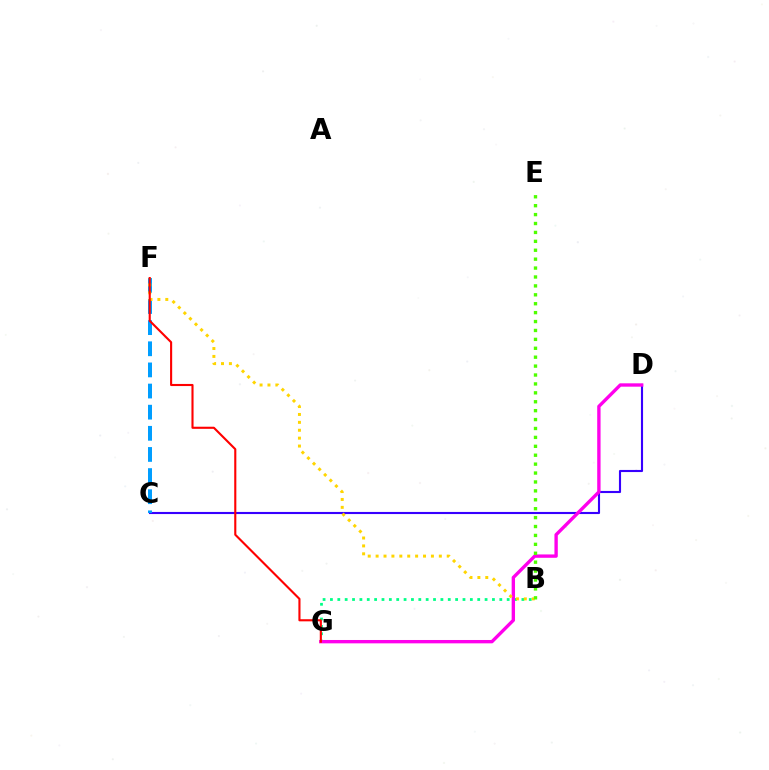{('C', 'D'): [{'color': '#3700ff', 'line_style': 'solid', 'thickness': 1.52}], ('B', 'G'): [{'color': '#00ff86', 'line_style': 'dotted', 'thickness': 2.0}], ('C', 'F'): [{'color': '#009eff', 'line_style': 'dashed', 'thickness': 2.87}], ('D', 'G'): [{'color': '#ff00ed', 'line_style': 'solid', 'thickness': 2.42}], ('B', 'F'): [{'color': '#ffd500', 'line_style': 'dotted', 'thickness': 2.15}], ('B', 'E'): [{'color': '#4fff00', 'line_style': 'dotted', 'thickness': 2.42}], ('F', 'G'): [{'color': '#ff0000', 'line_style': 'solid', 'thickness': 1.52}]}